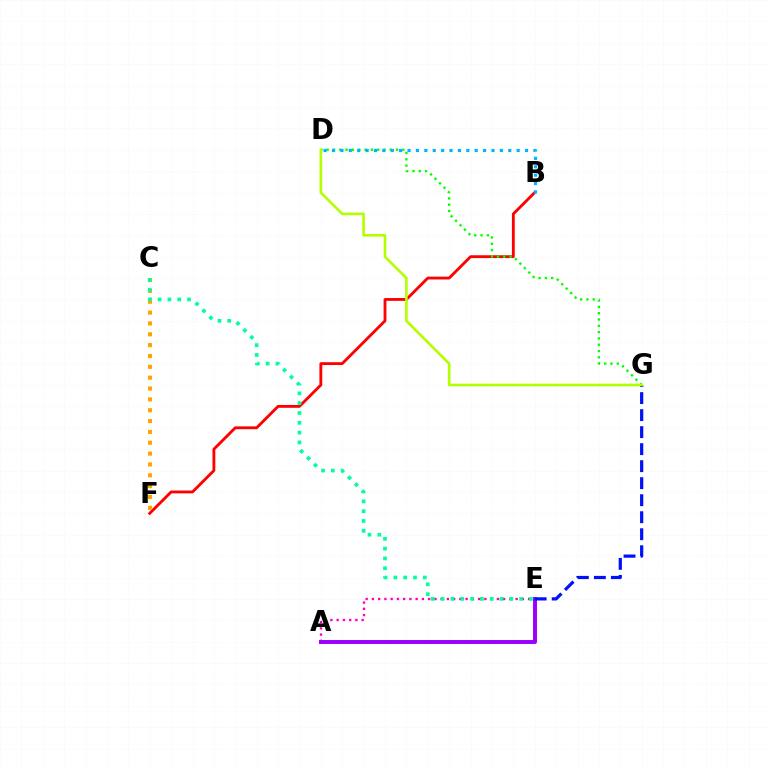{('B', 'F'): [{'color': '#ff0000', 'line_style': 'solid', 'thickness': 2.04}], ('A', 'E'): [{'color': '#ff00bd', 'line_style': 'dotted', 'thickness': 1.7}, {'color': '#9b00ff', 'line_style': 'solid', 'thickness': 2.85}], ('D', 'G'): [{'color': '#08ff00', 'line_style': 'dotted', 'thickness': 1.71}, {'color': '#b3ff00', 'line_style': 'solid', 'thickness': 1.9}], ('B', 'D'): [{'color': '#00b5ff', 'line_style': 'dotted', 'thickness': 2.28}], ('E', 'G'): [{'color': '#0010ff', 'line_style': 'dashed', 'thickness': 2.31}], ('C', 'F'): [{'color': '#ffa500', 'line_style': 'dotted', 'thickness': 2.95}], ('C', 'E'): [{'color': '#00ff9d', 'line_style': 'dotted', 'thickness': 2.66}]}